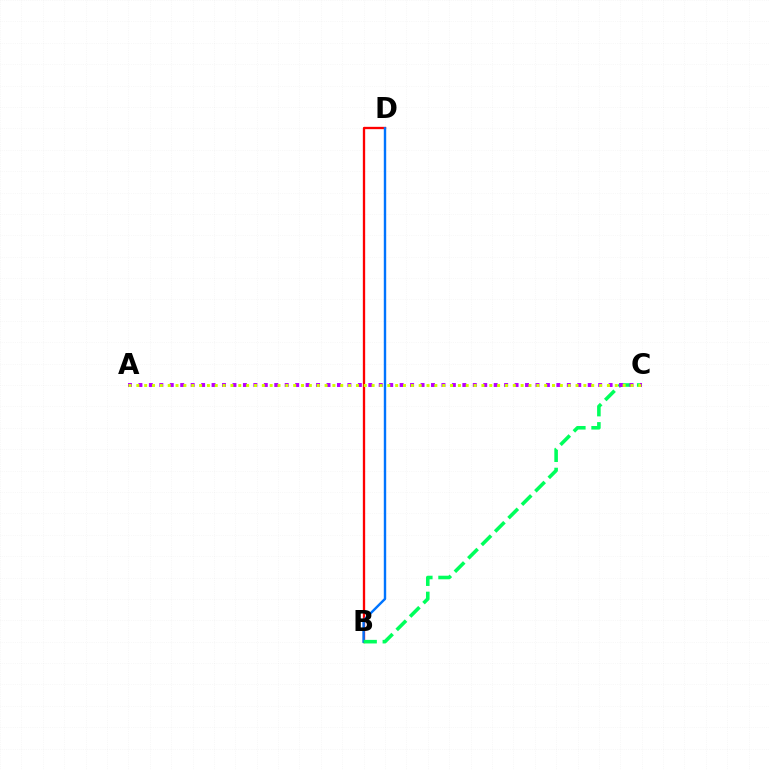{('B', 'D'): [{'color': '#ff0000', 'line_style': 'solid', 'thickness': 1.67}, {'color': '#0074ff', 'line_style': 'solid', 'thickness': 1.73}], ('B', 'C'): [{'color': '#00ff5c', 'line_style': 'dashed', 'thickness': 2.58}], ('A', 'C'): [{'color': '#b900ff', 'line_style': 'dotted', 'thickness': 2.84}, {'color': '#d1ff00', 'line_style': 'dotted', 'thickness': 2.13}]}